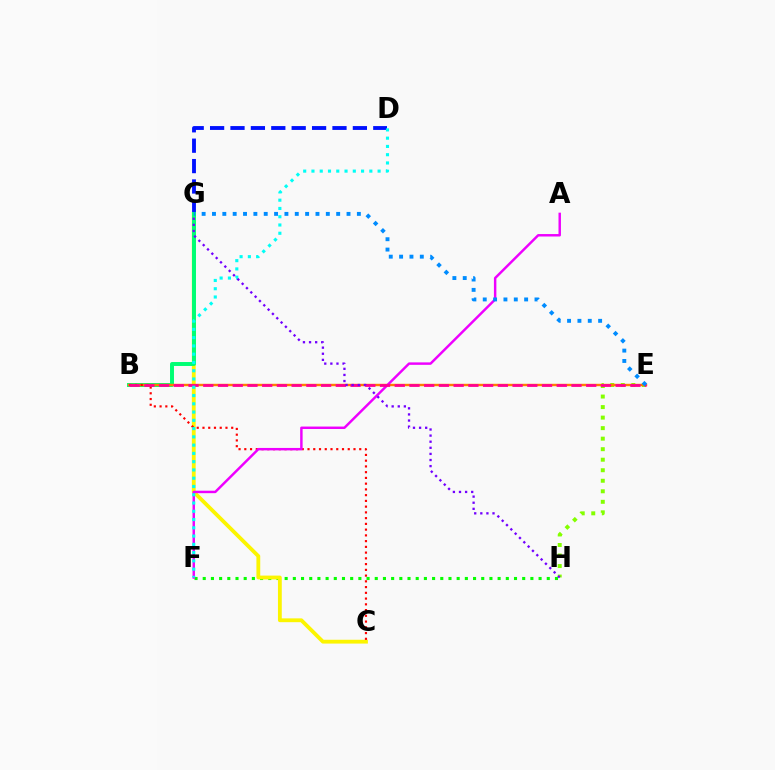{('D', 'G'): [{'color': '#0010ff', 'line_style': 'dashed', 'thickness': 2.77}], ('F', 'H'): [{'color': '#08ff00', 'line_style': 'dotted', 'thickness': 2.23}], ('C', 'G'): [{'color': '#fcf500', 'line_style': 'solid', 'thickness': 2.75}], ('E', 'H'): [{'color': '#84ff00', 'line_style': 'dotted', 'thickness': 2.86}], ('B', 'G'): [{'color': '#00ff74', 'line_style': 'solid', 'thickness': 2.84}], ('B', 'E'): [{'color': '#ff7c00', 'line_style': 'solid', 'thickness': 1.74}, {'color': '#ff0094', 'line_style': 'dashed', 'thickness': 2.0}], ('B', 'C'): [{'color': '#ff0000', 'line_style': 'dotted', 'thickness': 1.56}], ('A', 'F'): [{'color': '#ee00ff', 'line_style': 'solid', 'thickness': 1.77}], ('D', 'F'): [{'color': '#00fff6', 'line_style': 'dotted', 'thickness': 2.25}], ('E', 'G'): [{'color': '#008cff', 'line_style': 'dotted', 'thickness': 2.81}], ('G', 'H'): [{'color': '#7200ff', 'line_style': 'dotted', 'thickness': 1.66}]}